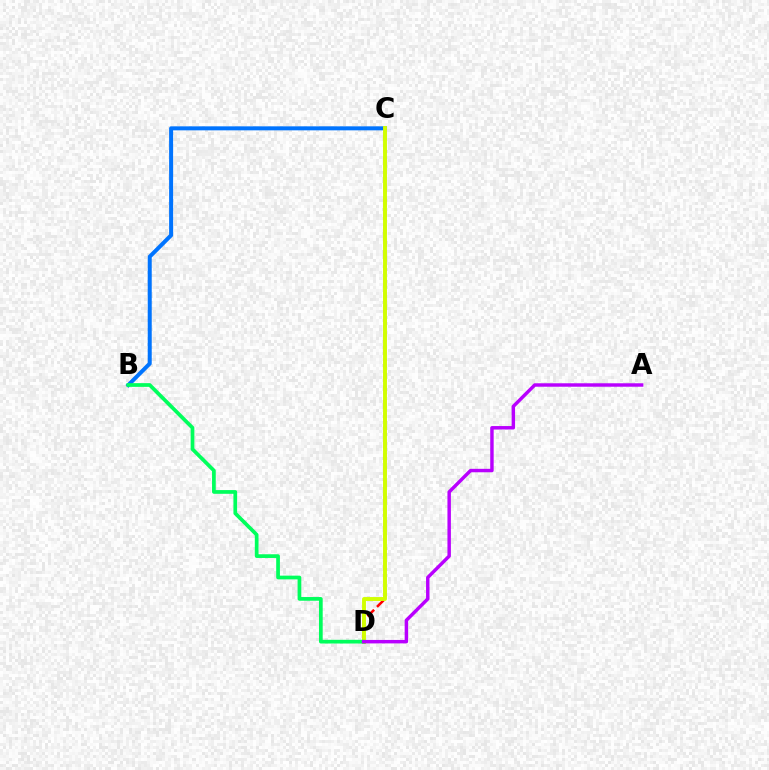{('B', 'C'): [{'color': '#0074ff', 'line_style': 'solid', 'thickness': 2.88}], ('C', 'D'): [{'color': '#ff0000', 'line_style': 'dashed', 'thickness': 1.83}, {'color': '#d1ff00', 'line_style': 'solid', 'thickness': 2.8}], ('B', 'D'): [{'color': '#00ff5c', 'line_style': 'solid', 'thickness': 2.67}], ('A', 'D'): [{'color': '#b900ff', 'line_style': 'solid', 'thickness': 2.48}]}